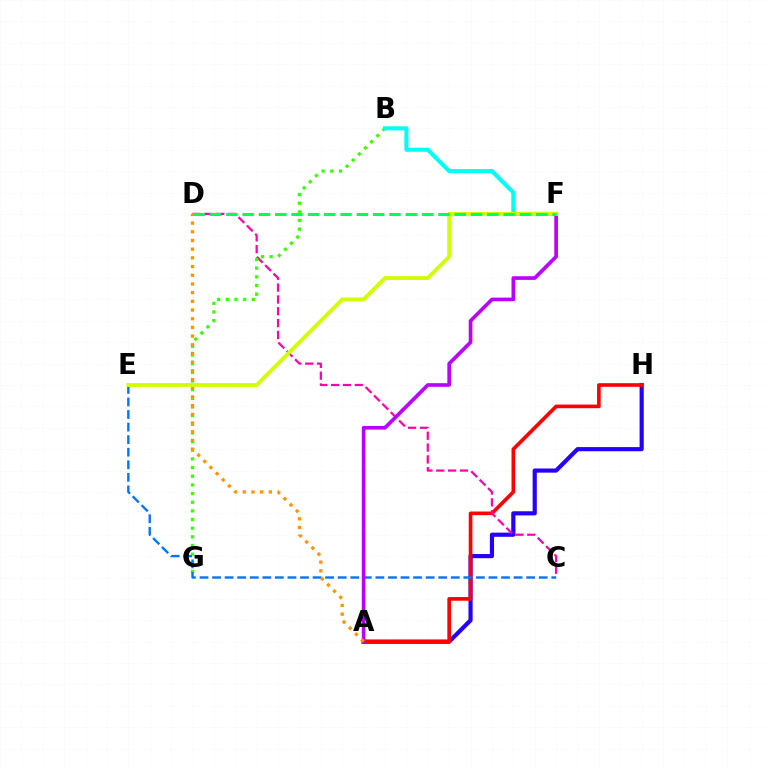{('A', 'H'): [{'color': '#2500ff', 'line_style': 'solid', 'thickness': 2.99}, {'color': '#ff0000', 'line_style': 'solid', 'thickness': 2.62}], ('C', 'D'): [{'color': '#ff00ac', 'line_style': 'dashed', 'thickness': 1.61}], ('B', 'G'): [{'color': '#3dff00', 'line_style': 'dotted', 'thickness': 2.35}], ('C', 'E'): [{'color': '#0074ff', 'line_style': 'dashed', 'thickness': 1.71}], ('B', 'F'): [{'color': '#00fff6', 'line_style': 'solid', 'thickness': 2.93}], ('A', 'F'): [{'color': '#b900ff', 'line_style': 'solid', 'thickness': 2.62}], ('A', 'D'): [{'color': '#ff9400', 'line_style': 'dotted', 'thickness': 2.36}], ('E', 'F'): [{'color': '#d1ff00', 'line_style': 'solid', 'thickness': 2.77}], ('D', 'F'): [{'color': '#00ff5c', 'line_style': 'dashed', 'thickness': 2.22}]}